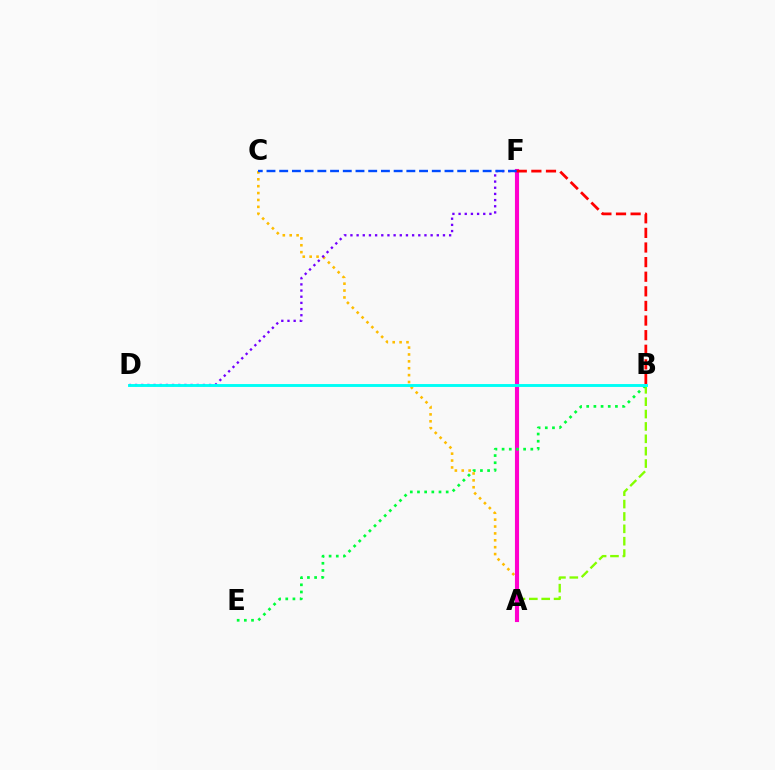{('A', 'B'): [{'color': '#84ff00', 'line_style': 'dashed', 'thickness': 1.68}], ('A', 'C'): [{'color': '#ffbd00', 'line_style': 'dotted', 'thickness': 1.87}], ('D', 'F'): [{'color': '#7200ff', 'line_style': 'dotted', 'thickness': 1.68}], ('A', 'F'): [{'color': '#ff00cf', 'line_style': 'solid', 'thickness': 2.96}], ('C', 'F'): [{'color': '#004bff', 'line_style': 'dashed', 'thickness': 1.73}], ('B', 'E'): [{'color': '#00ff39', 'line_style': 'dotted', 'thickness': 1.95}], ('B', 'F'): [{'color': '#ff0000', 'line_style': 'dashed', 'thickness': 1.98}], ('B', 'D'): [{'color': '#00fff6', 'line_style': 'solid', 'thickness': 2.09}]}